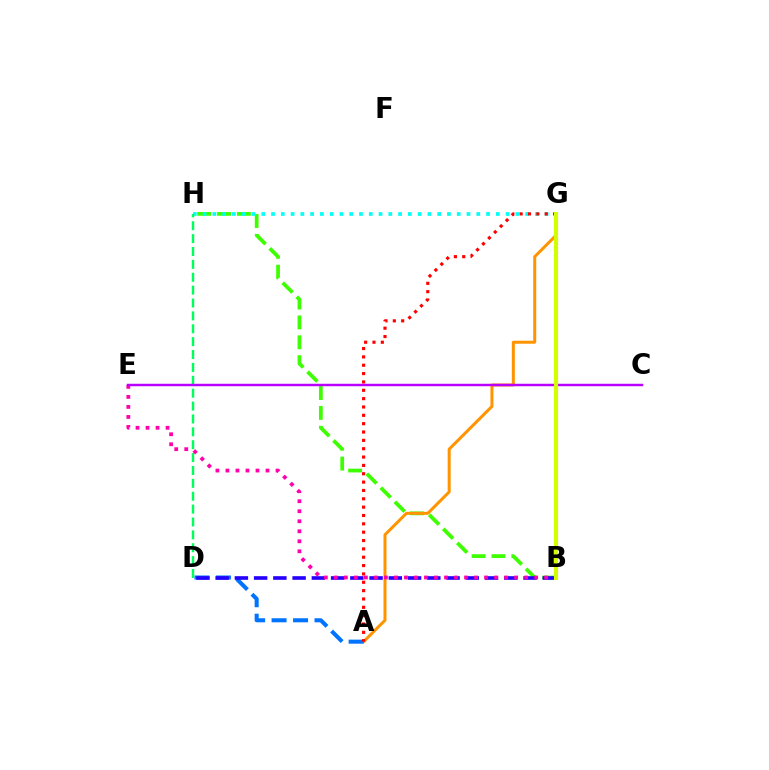{('B', 'H'): [{'color': '#3dff00', 'line_style': 'dashed', 'thickness': 2.7}], ('G', 'H'): [{'color': '#00fff6', 'line_style': 'dotted', 'thickness': 2.66}], ('A', 'G'): [{'color': '#ff9400', 'line_style': 'solid', 'thickness': 2.16}, {'color': '#ff0000', 'line_style': 'dotted', 'thickness': 2.27}], ('A', 'D'): [{'color': '#0074ff', 'line_style': 'dashed', 'thickness': 2.92}], ('D', 'H'): [{'color': '#00ff5c', 'line_style': 'dashed', 'thickness': 1.75}], ('B', 'D'): [{'color': '#2500ff', 'line_style': 'dashed', 'thickness': 2.61}], ('B', 'E'): [{'color': '#ff00ac', 'line_style': 'dotted', 'thickness': 2.72}], ('C', 'E'): [{'color': '#b900ff', 'line_style': 'solid', 'thickness': 1.77}], ('B', 'G'): [{'color': '#d1ff00', 'line_style': 'solid', 'thickness': 2.99}]}